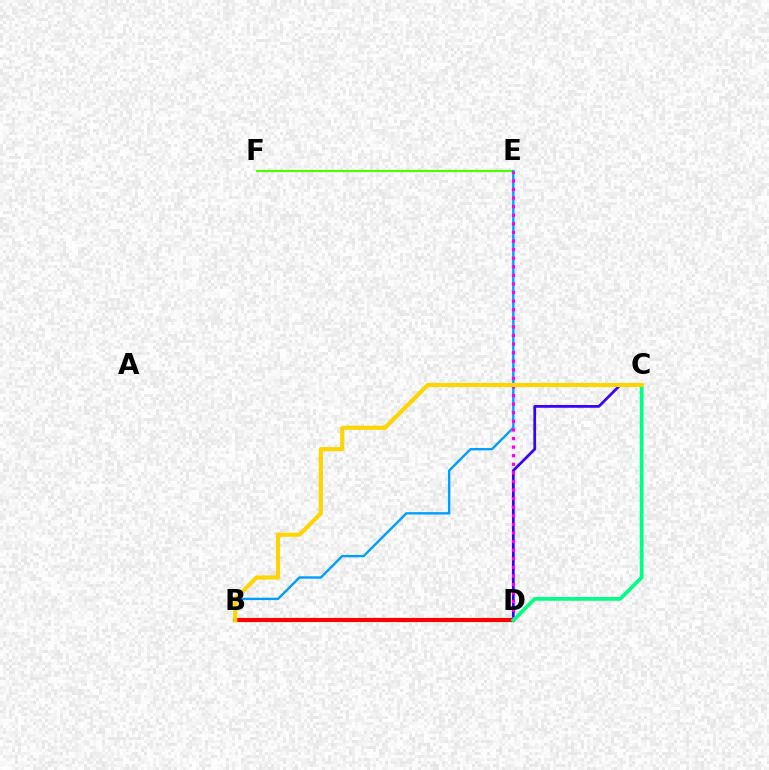{('E', 'F'): [{'color': '#4fff00', 'line_style': 'solid', 'thickness': 1.56}], ('C', 'D'): [{'color': '#3700ff', 'line_style': 'solid', 'thickness': 1.97}, {'color': '#00ff86', 'line_style': 'solid', 'thickness': 2.69}], ('B', 'D'): [{'color': '#ff0000', 'line_style': 'solid', 'thickness': 2.98}], ('B', 'E'): [{'color': '#009eff', 'line_style': 'solid', 'thickness': 1.73}], ('D', 'E'): [{'color': '#ff00ed', 'line_style': 'dotted', 'thickness': 2.33}], ('B', 'C'): [{'color': '#ffd500', 'line_style': 'solid', 'thickness': 2.98}]}